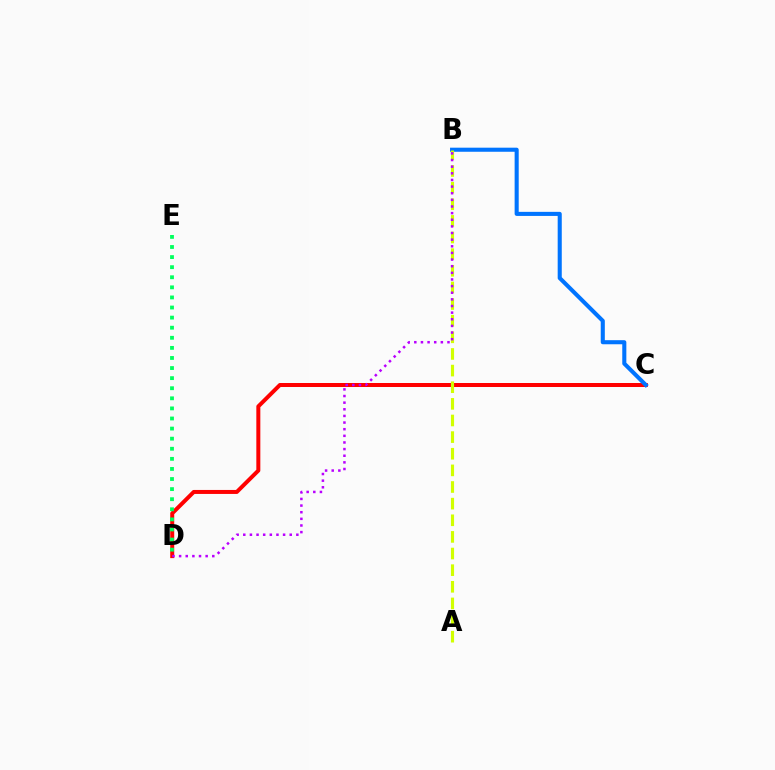{('C', 'D'): [{'color': '#ff0000', 'line_style': 'solid', 'thickness': 2.87}], ('B', 'C'): [{'color': '#0074ff', 'line_style': 'solid', 'thickness': 2.93}], ('D', 'E'): [{'color': '#00ff5c', 'line_style': 'dotted', 'thickness': 2.74}], ('A', 'B'): [{'color': '#d1ff00', 'line_style': 'dashed', 'thickness': 2.26}], ('B', 'D'): [{'color': '#b900ff', 'line_style': 'dotted', 'thickness': 1.8}]}